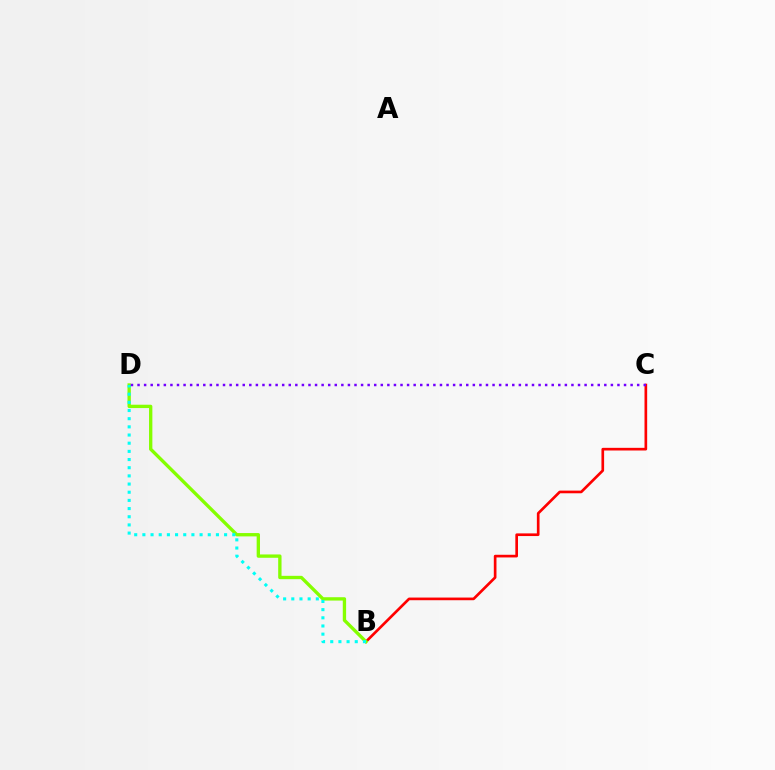{('B', 'C'): [{'color': '#ff0000', 'line_style': 'solid', 'thickness': 1.92}], ('B', 'D'): [{'color': '#84ff00', 'line_style': 'solid', 'thickness': 2.4}, {'color': '#00fff6', 'line_style': 'dotted', 'thickness': 2.22}], ('C', 'D'): [{'color': '#7200ff', 'line_style': 'dotted', 'thickness': 1.79}]}